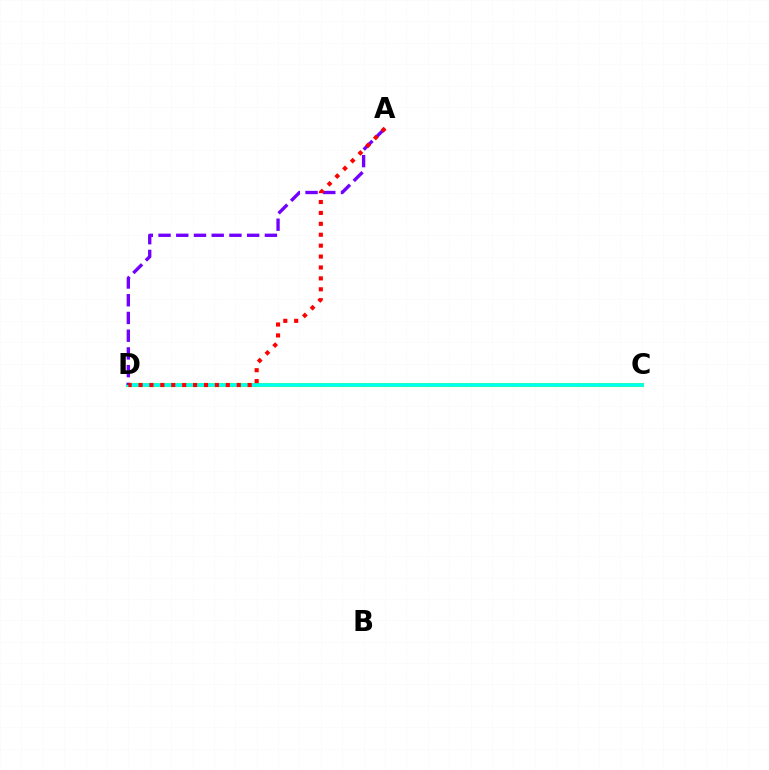{('C', 'D'): [{'color': '#84ff00', 'line_style': 'solid', 'thickness': 2.93}, {'color': '#00fff6', 'line_style': 'solid', 'thickness': 2.56}], ('A', 'D'): [{'color': '#7200ff', 'line_style': 'dashed', 'thickness': 2.41}, {'color': '#ff0000', 'line_style': 'dotted', 'thickness': 2.96}]}